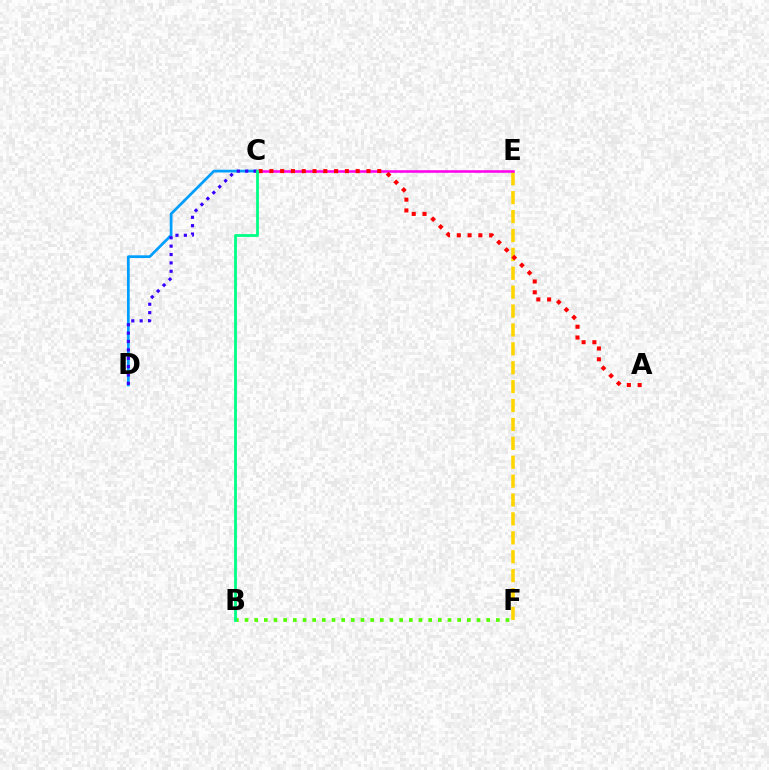{('E', 'F'): [{'color': '#ffd500', 'line_style': 'dashed', 'thickness': 2.57}], ('C', 'E'): [{'color': '#ff00ed', 'line_style': 'solid', 'thickness': 1.84}], ('B', 'F'): [{'color': '#4fff00', 'line_style': 'dotted', 'thickness': 2.63}], ('C', 'D'): [{'color': '#009eff', 'line_style': 'solid', 'thickness': 1.96}, {'color': '#3700ff', 'line_style': 'dotted', 'thickness': 2.27}], ('A', 'C'): [{'color': '#ff0000', 'line_style': 'dotted', 'thickness': 2.93}], ('B', 'C'): [{'color': '#00ff86', 'line_style': 'solid', 'thickness': 2.0}]}